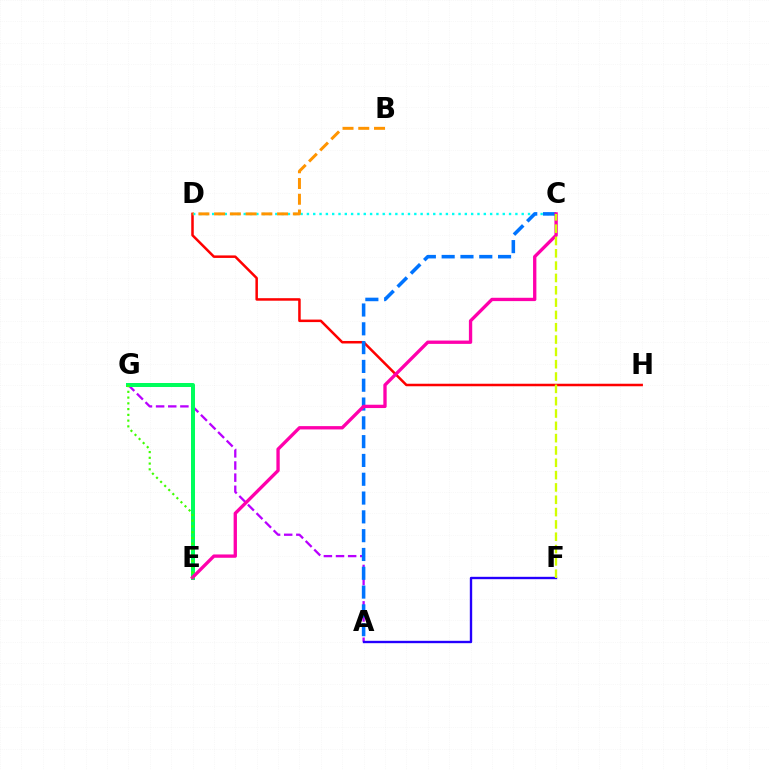{('D', 'H'): [{'color': '#ff0000', 'line_style': 'solid', 'thickness': 1.81}], ('C', 'D'): [{'color': '#00fff6', 'line_style': 'dotted', 'thickness': 1.72}], ('A', 'G'): [{'color': '#b900ff', 'line_style': 'dashed', 'thickness': 1.65}], ('A', 'C'): [{'color': '#0074ff', 'line_style': 'dashed', 'thickness': 2.55}], ('E', 'G'): [{'color': '#00ff5c', 'line_style': 'solid', 'thickness': 2.88}, {'color': '#3dff00', 'line_style': 'dotted', 'thickness': 1.56}], ('C', 'E'): [{'color': '#ff00ac', 'line_style': 'solid', 'thickness': 2.39}], ('B', 'D'): [{'color': '#ff9400', 'line_style': 'dashed', 'thickness': 2.14}], ('A', 'F'): [{'color': '#2500ff', 'line_style': 'solid', 'thickness': 1.71}], ('C', 'F'): [{'color': '#d1ff00', 'line_style': 'dashed', 'thickness': 1.67}]}